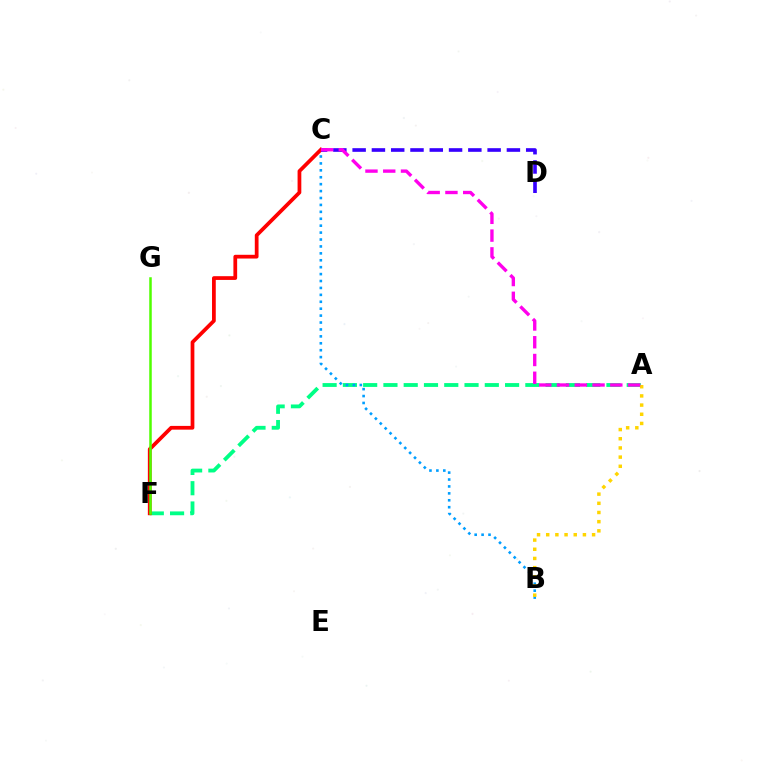{('A', 'F'): [{'color': '#00ff86', 'line_style': 'dashed', 'thickness': 2.75}], ('B', 'C'): [{'color': '#009eff', 'line_style': 'dotted', 'thickness': 1.88}], ('A', 'B'): [{'color': '#ffd500', 'line_style': 'dotted', 'thickness': 2.49}], ('C', 'F'): [{'color': '#ff0000', 'line_style': 'solid', 'thickness': 2.7}], ('F', 'G'): [{'color': '#4fff00', 'line_style': 'solid', 'thickness': 1.8}], ('C', 'D'): [{'color': '#3700ff', 'line_style': 'dashed', 'thickness': 2.62}], ('A', 'C'): [{'color': '#ff00ed', 'line_style': 'dashed', 'thickness': 2.41}]}